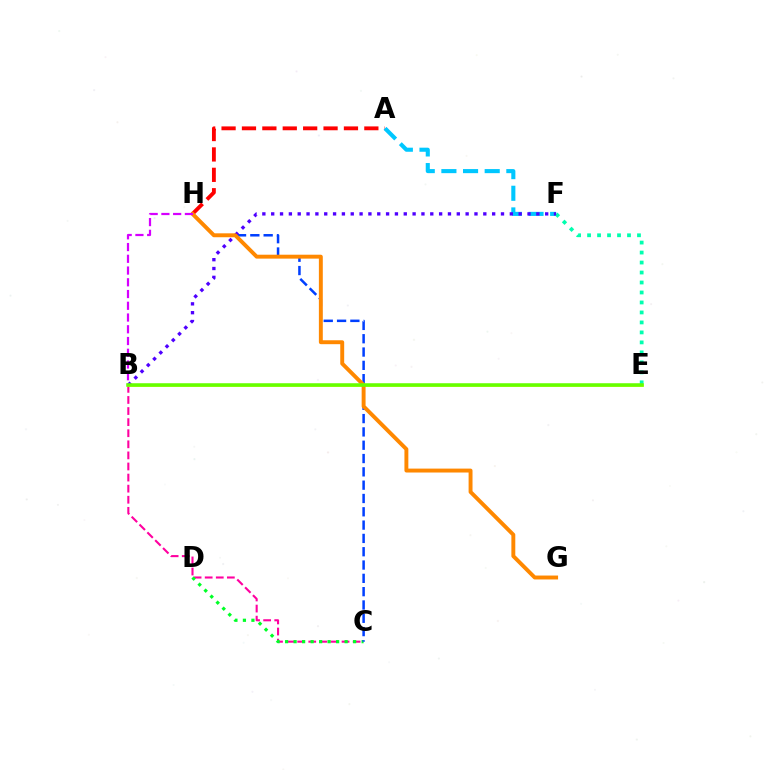{('A', 'H'): [{'color': '#ff0000', 'line_style': 'dashed', 'thickness': 2.77}], ('B', 'C'): [{'color': '#ff00a0', 'line_style': 'dashed', 'thickness': 1.51}], ('C', 'D'): [{'color': '#00ff27', 'line_style': 'dotted', 'thickness': 2.31}], ('C', 'H'): [{'color': '#003fff', 'line_style': 'dashed', 'thickness': 1.81}], ('A', 'F'): [{'color': '#00c7ff', 'line_style': 'dashed', 'thickness': 2.94}], ('E', 'F'): [{'color': '#00ffaf', 'line_style': 'dotted', 'thickness': 2.71}], ('B', 'E'): [{'color': '#eeff00', 'line_style': 'solid', 'thickness': 1.85}, {'color': '#66ff00', 'line_style': 'solid', 'thickness': 2.55}], ('B', 'F'): [{'color': '#4f00ff', 'line_style': 'dotted', 'thickness': 2.4}], ('G', 'H'): [{'color': '#ff8800', 'line_style': 'solid', 'thickness': 2.82}], ('B', 'H'): [{'color': '#d600ff', 'line_style': 'dashed', 'thickness': 1.6}]}